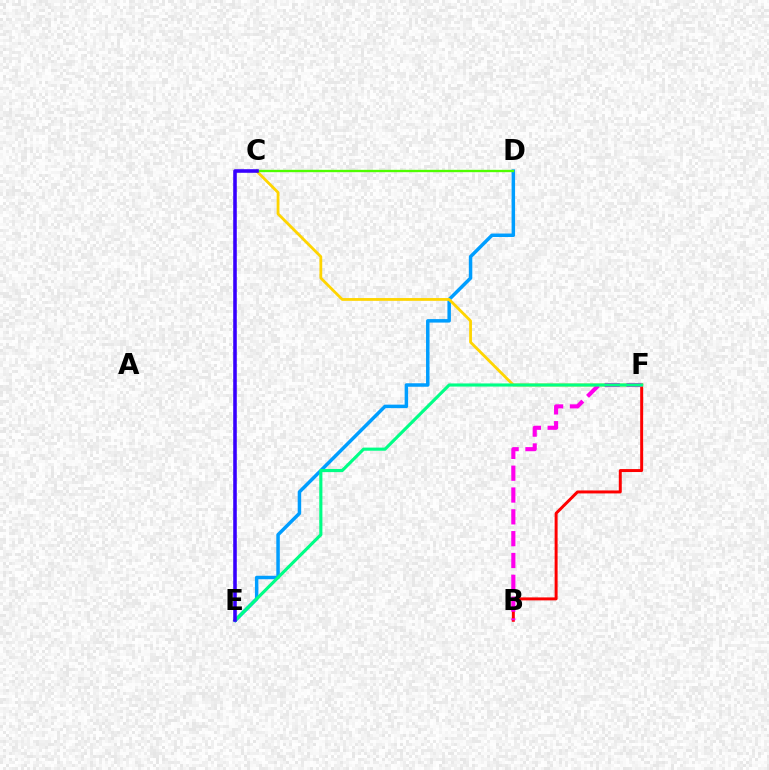{('B', 'F'): [{'color': '#ff0000', 'line_style': 'solid', 'thickness': 2.14}, {'color': '#ff00ed', 'line_style': 'dashed', 'thickness': 2.96}], ('D', 'E'): [{'color': '#009eff', 'line_style': 'solid', 'thickness': 2.51}], ('C', 'F'): [{'color': '#ffd500', 'line_style': 'solid', 'thickness': 2.01}], ('C', 'D'): [{'color': '#4fff00', 'line_style': 'solid', 'thickness': 1.7}], ('E', 'F'): [{'color': '#00ff86', 'line_style': 'solid', 'thickness': 2.26}], ('C', 'E'): [{'color': '#3700ff', 'line_style': 'solid', 'thickness': 2.58}]}